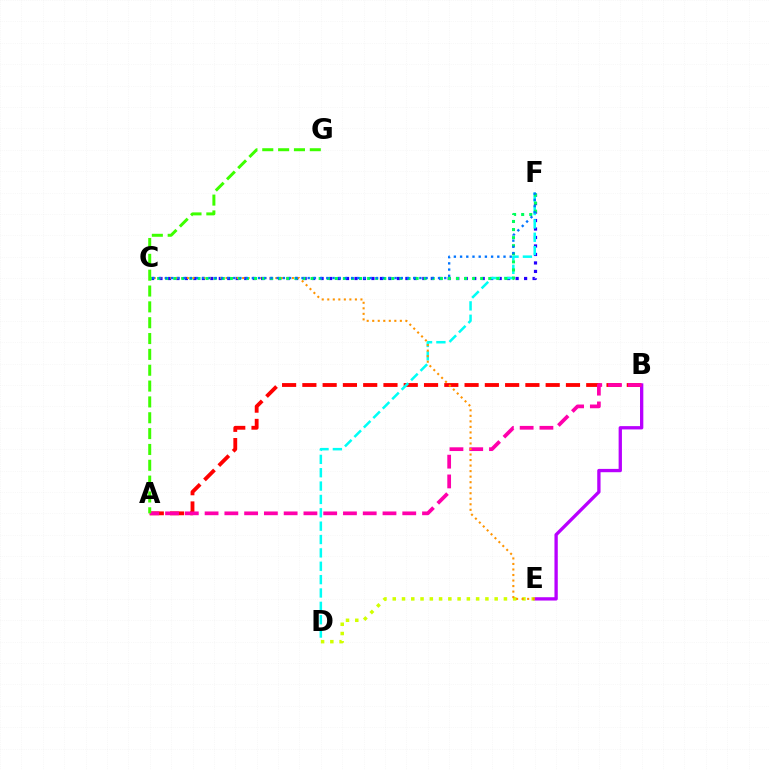{('A', 'B'): [{'color': '#ff0000', 'line_style': 'dashed', 'thickness': 2.75}, {'color': '#ff00ac', 'line_style': 'dashed', 'thickness': 2.69}], ('C', 'F'): [{'color': '#2500ff', 'line_style': 'dotted', 'thickness': 2.3}, {'color': '#00ff5c', 'line_style': 'dotted', 'thickness': 2.19}, {'color': '#0074ff', 'line_style': 'dotted', 'thickness': 1.69}], ('B', 'E'): [{'color': '#b900ff', 'line_style': 'solid', 'thickness': 2.39}], ('D', 'F'): [{'color': '#00fff6', 'line_style': 'dashed', 'thickness': 1.82}], ('D', 'E'): [{'color': '#d1ff00', 'line_style': 'dotted', 'thickness': 2.52}], ('C', 'E'): [{'color': '#ff9400', 'line_style': 'dotted', 'thickness': 1.5}], ('A', 'G'): [{'color': '#3dff00', 'line_style': 'dashed', 'thickness': 2.15}]}